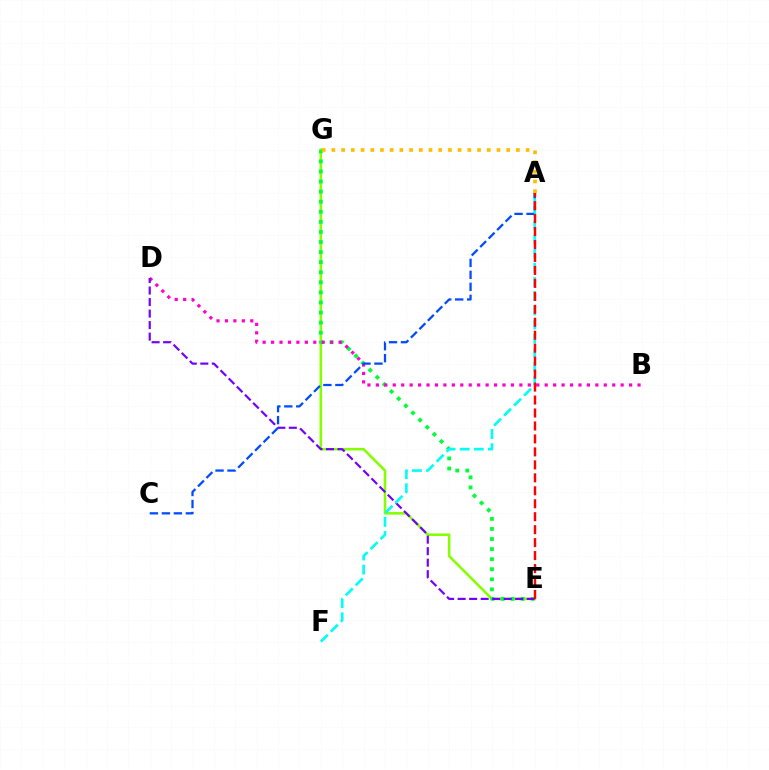{('E', 'G'): [{'color': '#84ff00', 'line_style': 'solid', 'thickness': 1.84}, {'color': '#00ff39', 'line_style': 'dotted', 'thickness': 2.74}], ('B', 'D'): [{'color': '#ff00cf', 'line_style': 'dotted', 'thickness': 2.29}], ('D', 'E'): [{'color': '#7200ff', 'line_style': 'dashed', 'thickness': 1.56}], ('A', 'F'): [{'color': '#00fff6', 'line_style': 'dashed', 'thickness': 1.92}], ('A', 'C'): [{'color': '#004bff', 'line_style': 'dashed', 'thickness': 1.63}], ('A', 'E'): [{'color': '#ff0000', 'line_style': 'dashed', 'thickness': 1.76}], ('A', 'G'): [{'color': '#ffbd00', 'line_style': 'dotted', 'thickness': 2.64}]}